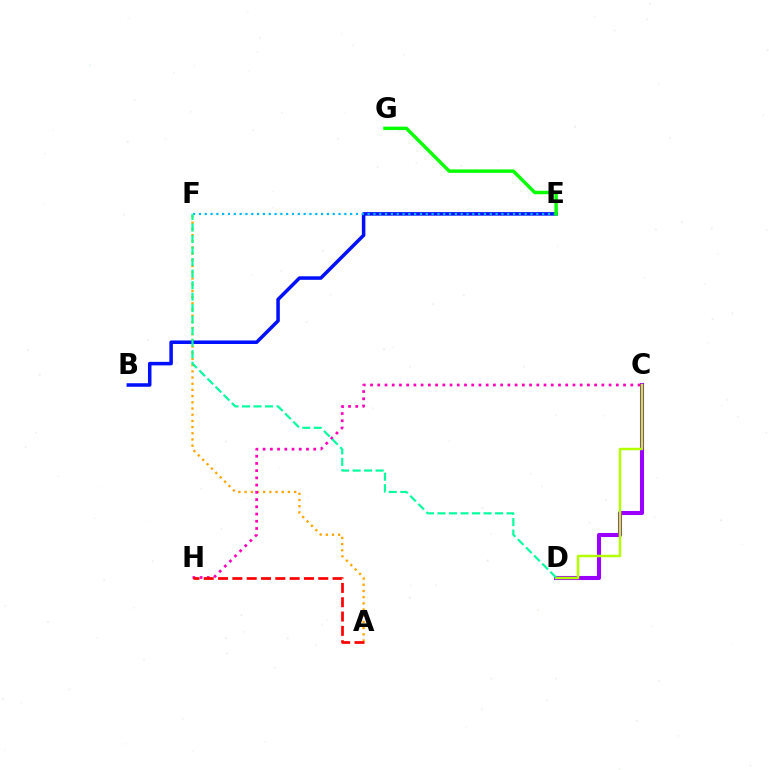{('C', 'D'): [{'color': '#9b00ff', 'line_style': 'solid', 'thickness': 2.93}, {'color': '#b3ff00', 'line_style': 'solid', 'thickness': 1.79}], ('A', 'F'): [{'color': '#ffa500', 'line_style': 'dotted', 'thickness': 1.68}], ('C', 'H'): [{'color': '#ff00bd', 'line_style': 'dotted', 'thickness': 1.96}], ('B', 'E'): [{'color': '#0010ff', 'line_style': 'solid', 'thickness': 2.53}], ('E', 'F'): [{'color': '#00b5ff', 'line_style': 'dotted', 'thickness': 1.58}], ('E', 'G'): [{'color': '#08ff00', 'line_style': 'solid', 'thickness': 2.49}], ('A', 'H'): [{'color': '#ff0000', 'line_style': 'dashed', 'thickness': 1.95}], ('D', 'F'): [{'color': '#00ff9d', 'line_style': 'dashed', 'thickness': 1.56}]}